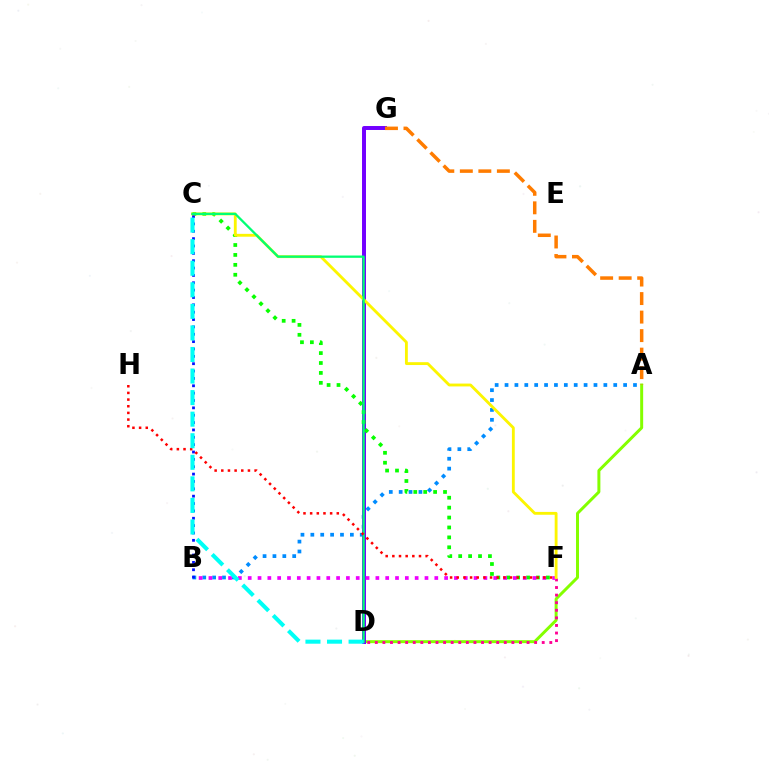{('A', 'D'): [{'color': '#84ff00', 'line_style': 'solid', 'thickness': 2.15}], ('D', 'F'): [{'color': '#ff0094', 'line_style': 'dotted', 'thickness': 2.06}], ('A', 'B'): [{'color': '#008cff', 'line_style': 'dotted', 'thickness': 2.68}], ('D', 'G'): [{'color': '#7200ff', 'line_style': 'solid', 'thickness': 2.85}], ('A', 'G'): [{'color': '#ff7c00', 'line_style': 'dashed', 'thickness': 2.52}], ('C', 'F'): [{'color': '#08ff00', 'line_style': 'dotted', 'thickness': 2.69}, {'color': '#fcf500', 'line_style': 'solid', 'thickness': 2.05}], ('B', 'F'): [{'color': '#ee00ff', 'line_style': 'dotted', 'thickness': 2.67}], ('B', 'C'): [{'color': '#0010ff', 'line_style': 'dotted', 'thickness': 2.0}], ('C', 'D'): [{'color': '#00ff74', 'line_style': 'solid', 'thickness': 1.65}, {'color': '#00fff6', 'line_style': 'dashed', 'thickness': 2.93}], ('F', 'H'): [{'color': '#ff0000', 'line_style': 'dotted', 'thickness': 1.81}]}